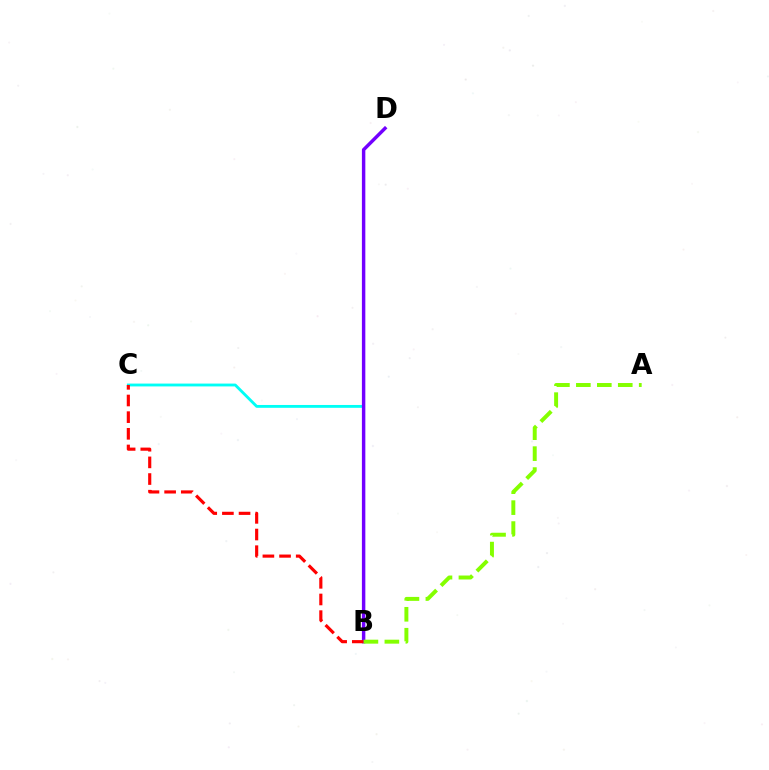{('B', 'C'): [{'color': '#00fff6', 'line_style': 'solid', 'thickness': 2.05}, {'color': '#ff0000', 'line_style': 'dashed', 'thickness': 2.26}], ('B', 'D'): [{'color': '#7200ff', 'line_style': 'solid', 'thickness': 2.47}], ('A', 'B'): [{'color': '#84ff00', 'line_style': 'dashed', 'thickness': 2.85}]}